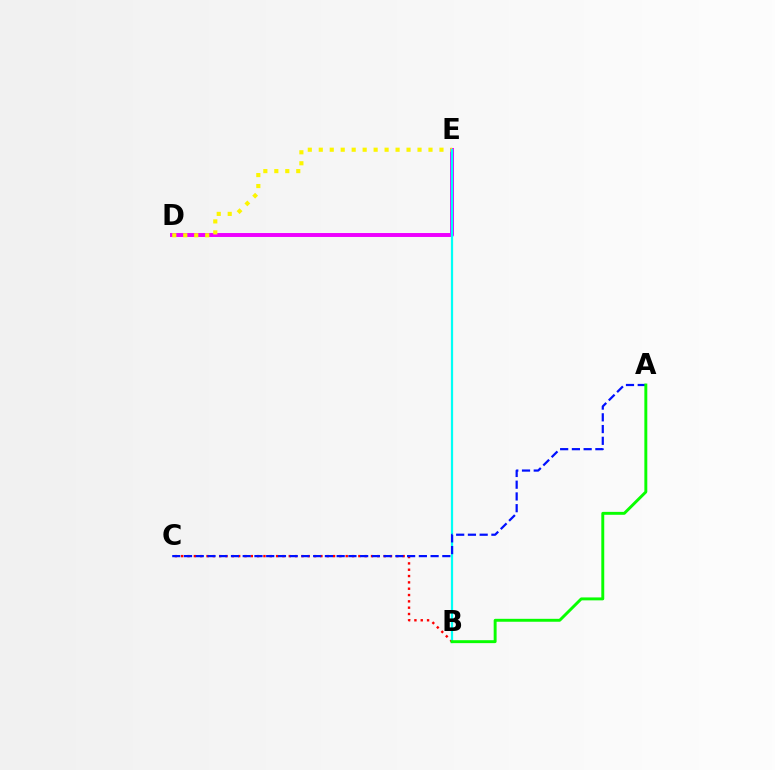{('D', 'E'): [{'color': '#ee00ff', 'line_style': 'solid', 'thickness': 2.84}, {'color': '#fcf500', 'line_style': 'dotted', 'thickness': 2.98}], ('B', 'C'): [{'color': '#ff0000', 'line_style': 'dotted', 'thickness': 1.72}], ('B', 'E'): [{'color': '#00fff6', 'line_style': 'solid', 'thickness': 1.59}], ('A', 'C'): [{'color': '#0010ff', 'line_style': 'dashed', 'thickness': 1.6}], ('A', 'B'): [{'color': '#08ff00', 'line_style': 'solid', 'thickness': 2.11}]}